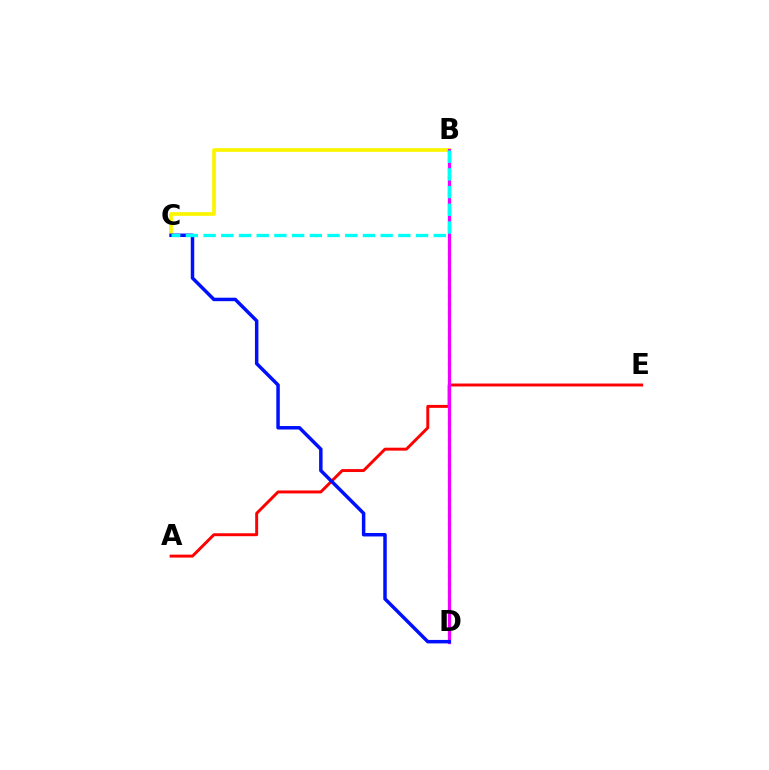{('B', 'D'): [{'color': '#08ff00', 'line_style': 'dotted', 'thickness': 2.3}, {'color': '#ee00ff', 'line_style': 'solid', 'thickness': 2.34}], ('B', 'C'): [{'color': '#fcf500', 'line_style': 'solid', 'thickness': 2.66}, {'color': '#00fff6', 'line_style': 'dashed', 'thickness': 2.41}], ('A', 'E'): [{'color': '#ff0000', 'line_style': 'solid', 'thickness': 2.12}], ('C', 'D'): [{'color': '#0010ff', 'line_style': 'solid', 'thickness': 2.5}]}